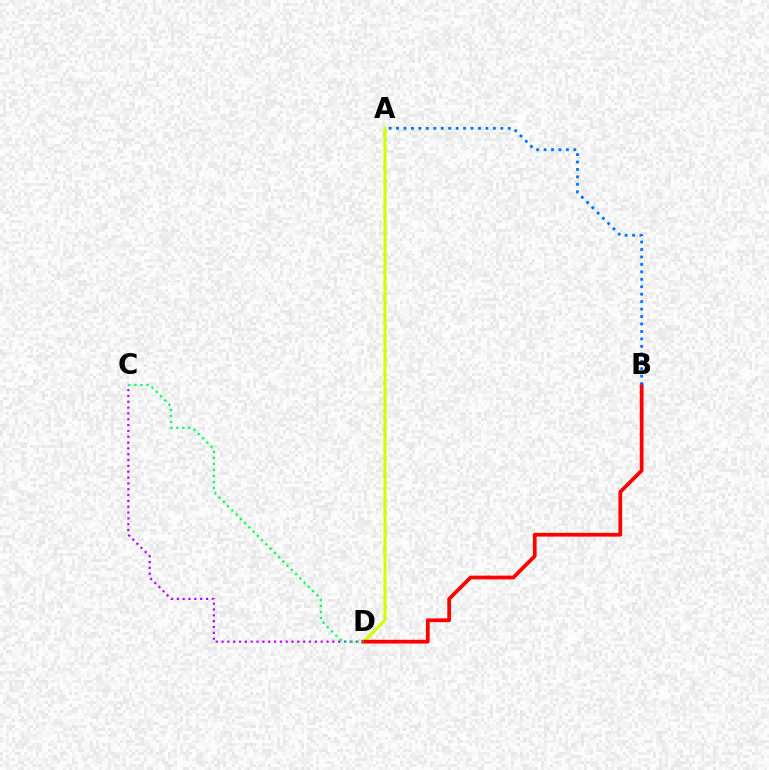{('C', 'D'): [{'color': '#b900ff', 'line_style': 'dotted', 'thickness': 1.58}, {'color': '#00ff5c', 'line_style': 'dotted', 'thickness': 1.63}], ('A', 'D'): [{'color': '#d1ff00', 'line_style': 'solid', 'thickness': 2.27}], ('B', 'D'): [{'color': '#ff0000', 'line_style': 'solid', 'thickness': 2.7}], ('A', 'B'): [{'color': '#0074ff', 'line_style': 'dotted', 'thickness': 2.02}]}